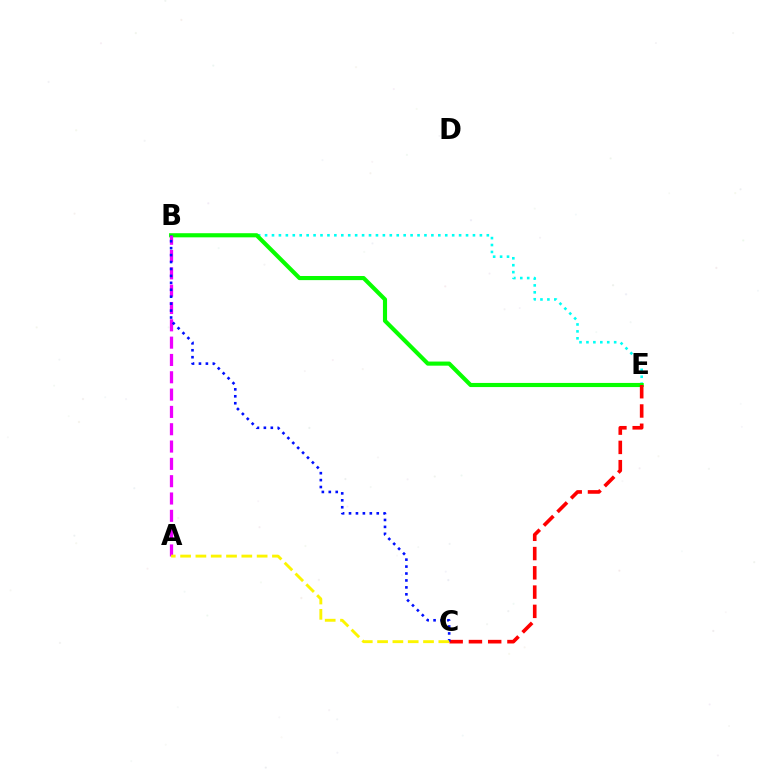{('B', 'E'): [{'color': '#00fff6', 'line_style': 'dotted', 'thickness': 1.88}, {'color': '#08ff00', 'line_style': 'solid', 'thickness': 2.97}], ('C', 'E'): [{'color': '#ff0000', 'line_style': 'dashed', 'thickness': 2.62}], ('A', 'B'): [{'color': '#ee00ff', 'line_style': 'dashed', 'thickness': 2.35}], ('B', 'C'): [{'color': '#0010ff', 'line_style': 'dotted', 'thickness': 1.88}], ('A', 'C'): [{'color': '#fcf500', 'line_style': 'dashed', 'thickness': 2.08}]}